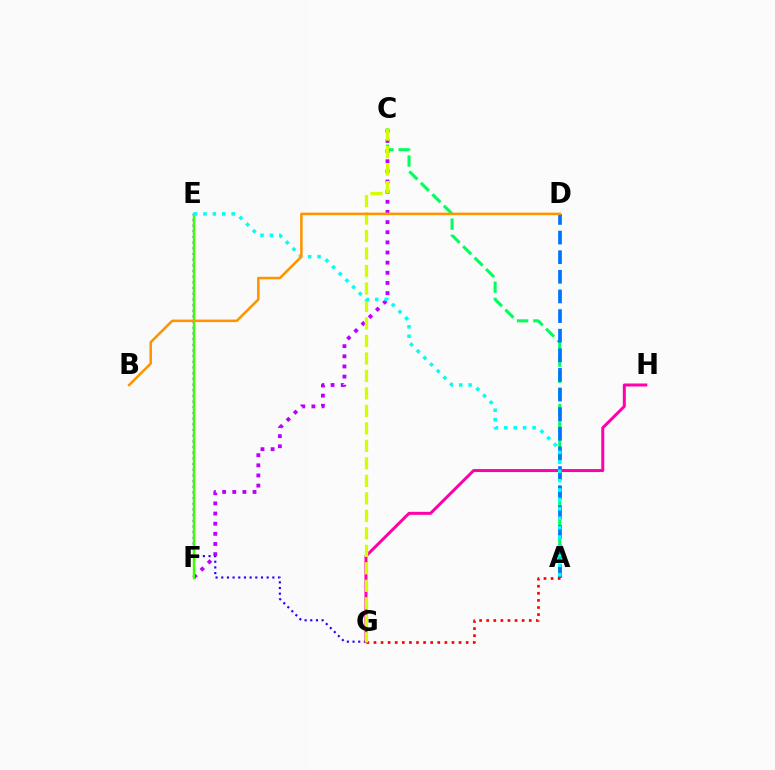{('E', 'G'): [{'color': '#2500ff', 'line_style': 'dotted', 'thickness': 1.54}], ('A', 'C'): [{'color': '#00ff5c', 'line_style': 'dashed', 'thickness': 2.2}], ('G', 'H'): [{'color': '#ff00ac', 'line_style': 'solid', 'thickness': 2.16}], ('A', 'D'): [{'color': '#0074ff', 'line_style': 'dashed', 'thickness': 2.67}], ('C', 'F'): [{'color': '#b900ff', 'line_style': 'dotted', 'thickness': 2.76}], ('E', 'F'): [{'color': '#3dff00', 'line_style': 'solid', 'thickness': 1.76}], ('A', 'G'): [{'color': '#ff0000', 'line_style': 'dotted', 'thickness': 1.93}], ('C', 'G'): [{'color': '#d1ff00', 'line_style': 'dashed', 'thickness': 2.38}], ('A', 'E'): [{'color': '#00fff6', 'line_style': 'dotted', 'thickness': 2.56}], ('B', 'D'): [{'color': '#ff9400', 'line_style': 'solid', 'thickness': 1.83}]}